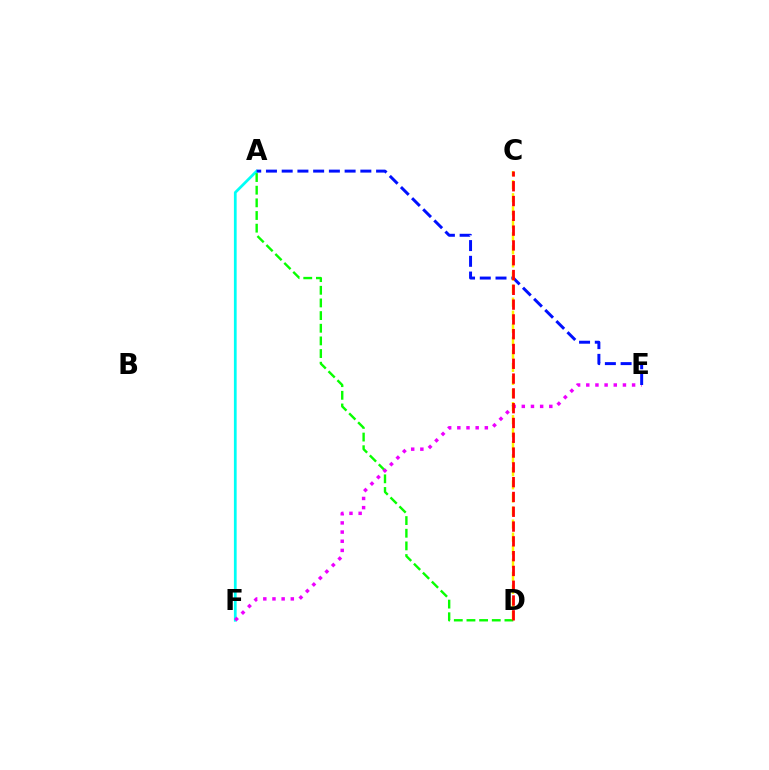{('A', 'F'): [{'color': '#00fff6', 'line_style': 'solid', 'thickness': 1.97}], ('A', 'D'): [{'color': '#08ff00', 'line_style': 'dashed', 'thickness': 1.72}], ('E', 'F'): [{'color': '#ee00ff', 'line_style': 'dotted', 'thickness': 2.49}], ('A', 'E'): [{'color': '#0010ff', 'line_style': 'dashed', 'thickness': 2.14}], ('C', 'D'): [{'color': '#fcf500', 'line_style': 'dashed', 'thickness': 1.77}, {'color': '#ff0000', 'line_style': 'dashed', 'thickness': 2.01}]}